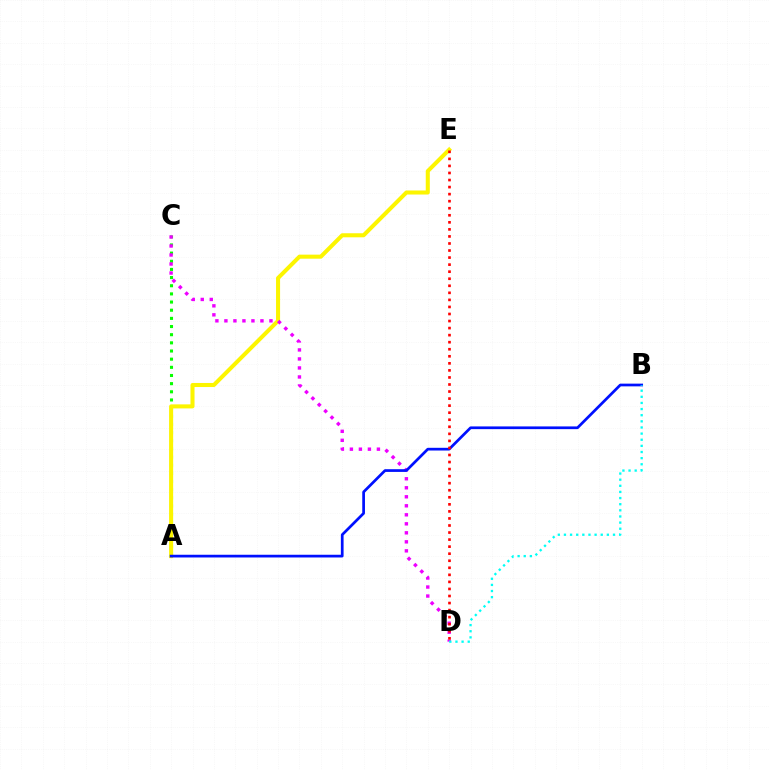{('A', 'C'): [{'color': '#08ff00', 'line_style': 'dotted', 'thickness': 2.22}], ('A', 'E'): [{'color': '#fcf500', 'line_style': 'solid', 'thickness': 2.91}], ('C', 'D'): [{'color': '#ee00ff', 'line_style': 'dotted', 'thickness': 2.45}], ('A', 'B'): [{'color': '#0010ff', 'line_style': 'solid', 'thickness': 1.96}], ('D', 'E'): [{'color': '#ff0000', 'line_style': 'dotted', 'thickness': 1.92}], ('B', 'D'): [{'color': '#00fff6', 'line_style': 'dotted', 'thickness': 1.67}]}